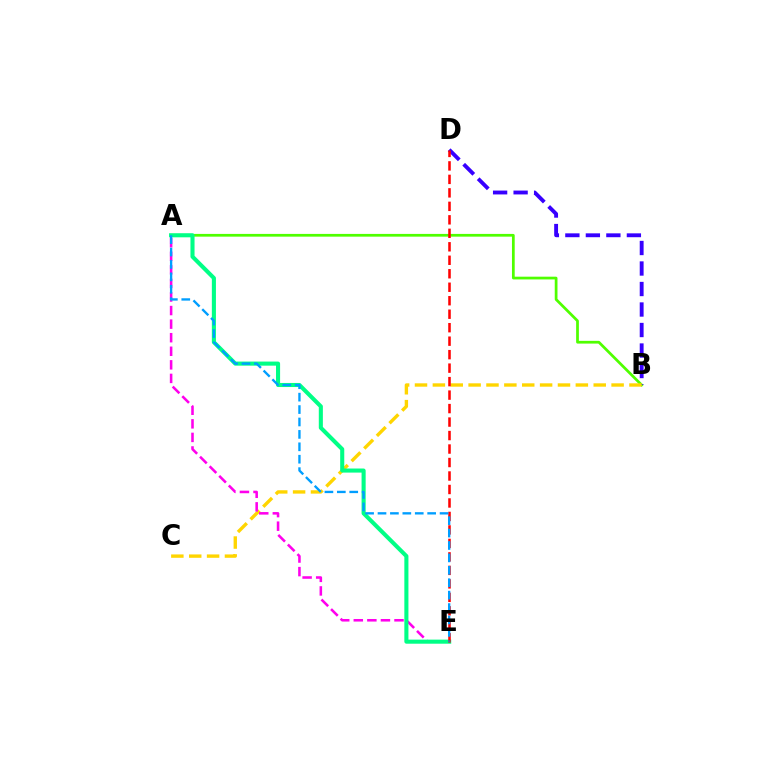{('A', 'B'): [{'color': '#4fff00', 'line_style': 'solid', 'thickness': 1.97}], ('B', 'D'): [{'color': '#3700ff', 'line_style': 'dashed', 'thickness': 2.79}], ('B', 'C'): [{'color': '#ffd500', 'line_style': 'dashed', 'thickness': 2.43}], ('A', 'E'): [{'color': '#ff00ed', 'line_style': 'dashed', 'thickness': 1.84}, {'color': '#00ff86', 'line_style': 'solid', 'thickness': 2.94}, {'color': '#009eff', 'line_style': 'dashed', 'thickness': 1.69}], ('D', 'E'): [{'color': '#ff0000', 'line_style': 'dashed', 'thickness': 1.83}]}